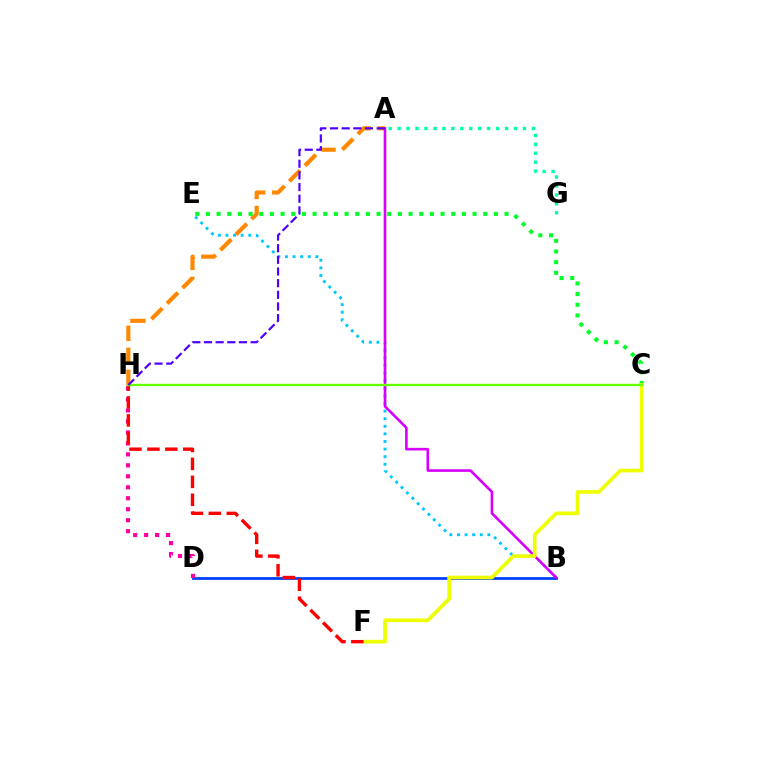{('B', 'E'): [{'color': '#00c7ff', 'line_style': 'dotted', 'thickness': 2.06}], ('B', 'D'): [{'color': '#003fff', 'line_style': 'solid', 'thickness': 1.99}], ('A', 'H'): [{'color': '#ff8800', 'line_style': 'dashed', 'thickness': 2.99}, {'color': '#4f00ff', 'line_style': 'dashed', 'thickness': 1.58}], ('C', 'E'): [{'color': '#00ff27', 'line_style': 'dotted', 'thickness': 2.9}], ('D', 'H'): [{'color': '#ff00a0', 'line_style': 'dotted', 'thickness': 2.98}], ('A', 'G'): [{'color': '#00ffaf', 'line_style': 'dotted', 'thickness': 2.43}], ('A', 'B'): [{'color': '#d600ff', 'line_style': 'solid', 'thickness': 1.89}], ('C', 'F'): [{'color': '#eeff00', 'line_style': 'solid', 'thickness': 2.65}], ('F', 'H'): [{'color': '#ff0000', 'line_style': 'dashed', 'thickness': 2.44}], ('C', 'H'): [{'color': '#66ff00', 'line_style': 'solid', 'thickness': 1.69}]}